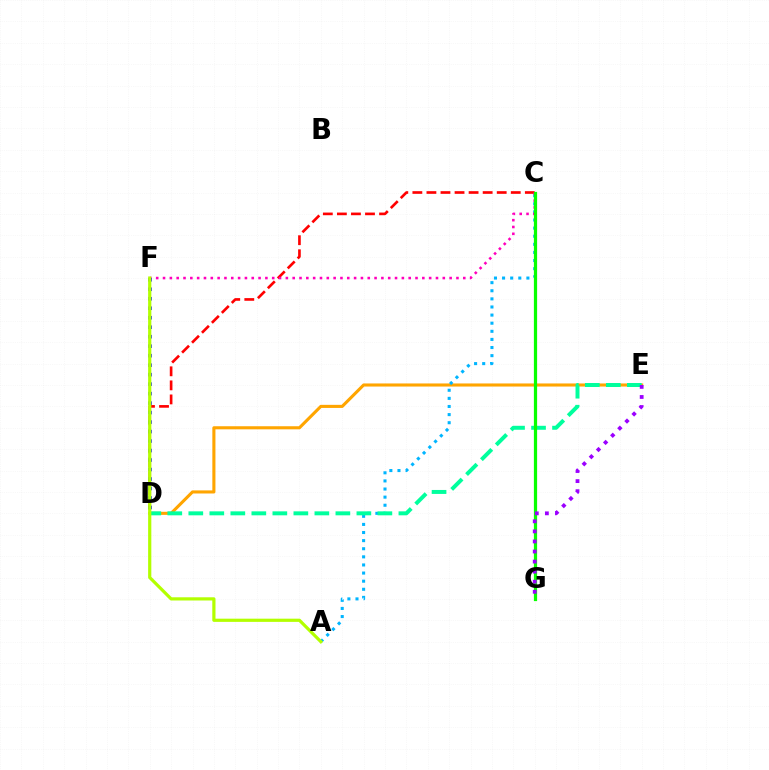{('C', 'D'): [{'color': '#ff0000', 'line_style': 'dashed', 'thickness': 1.91}], ('D', 'E'): [{'color': '#ffa500', 'line_style': 'solid', 'thickness': 2.22}, {'color': '#00ff9d', 'line_style': 'dashed', 'thickness': 2.85}], ('A', 'C'): [{'color': '#00b5ff', 'line_style': 'dotted', 'thickness': 2.2}], ('C', 'F'): [{'color': '#ff00bd', 'line_style': 'dotted', 'thickness': 1.85}], ('C', 'G'): [{'color': '#08ff00', 'line_style': 'solid', 'thickness': 2.32}], ('D', 'F'): [{'color': '#0010ff', 'line_style': 'dotted', 'thickness': 2.58}], ('E', 'G'): [{'color': '#9b00ff', 'line_style': 'dotted', 'thickness': 2.73}], ('A', 'F'): [{'color': '#b3ff00', 'line_style': 'solid', 'thickness': 2.3}]}